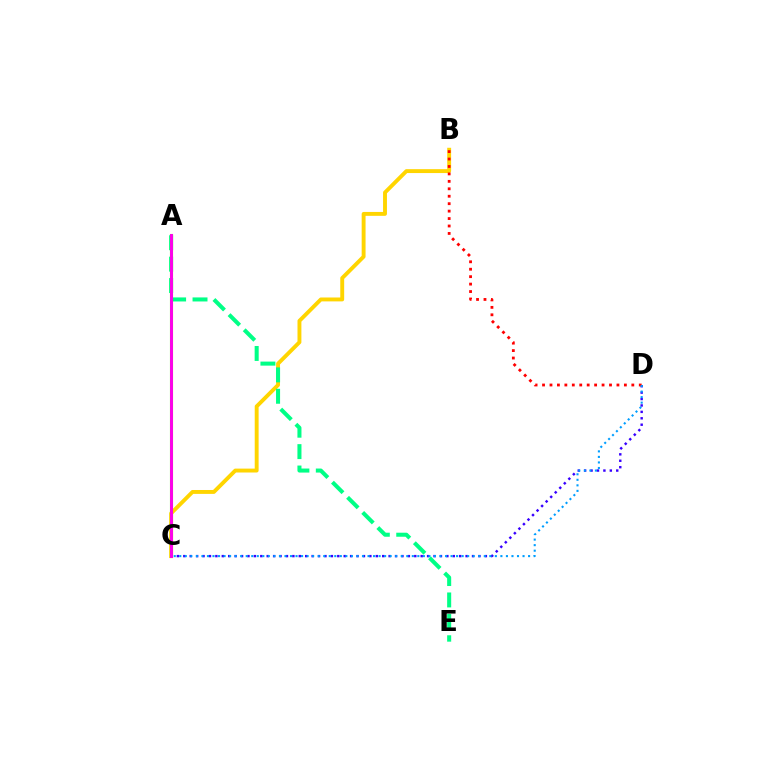{('C', 'D'): [{'color': '#3700ff', 'line_style': 'dotted', 'thickness': 1.74}, {'color': '#009eff', 'line_style': 'dotted', 'thickness': 1.5}], ('B', 'C'): [{'color': '#ffd500', 'line_style': 'solid', 'thickness': 2.81}], ('A', 'E'): [{'color': '#00ff86', 'line_style': 'dashed', 'thickness': 2.91}], ('B', 'D'): [{'color': '#ff0000', 'line_style': 'dotted', 'thickness': 2.02}], ('A', 'C'): [{'color': '#4fff00', 'line_style': 'solid', 'thickness': 2.24}, {'color': '#ff00ed', 'line_style': 'solid', 'thickness': 2.11}]}